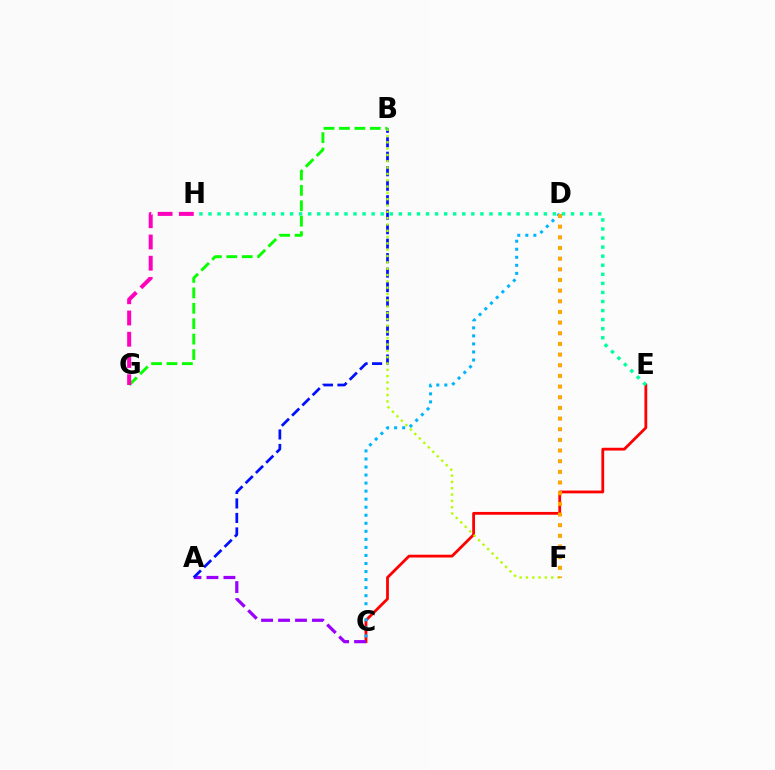{('C', 'E'): [{'color': '#ff0000', 'line_style': 'solid', 'thickness': 2.02}], ('C', 'D'): [{'color': '#00b5ff', 'line_style': 'dotted', 'thickness': 2.18}], ('A', 'C'): [{'color': '#9b00ff', 'line_style': 'dashed', 'thickness': 2.3}], ('A', 'B'): [{'color': '#0010ff', 'line_style': 'dashed', 'thickness': 1.97}], ('B', 'F'): [{'color': '#b3ff00', 'line_style': 'dotted', 'thickness': 1.72}], ('B', 'G'): [{'color': '#08ff00', 'line_style': 'dashed', 'thickness': 2.09}], ('D', 'F'): [{'color': '#ffa500', 'line_style': 'dotted', 'thickness': 2.9}], ('G', 'H'): [{'color': '#ff00bd', 'line_style': 'dashed', 'thickness': 2.89}], ('E', 'H'): [{'color': '#00ff9d', 'line_style': 'dotted', 'thickness': 2.46}]}